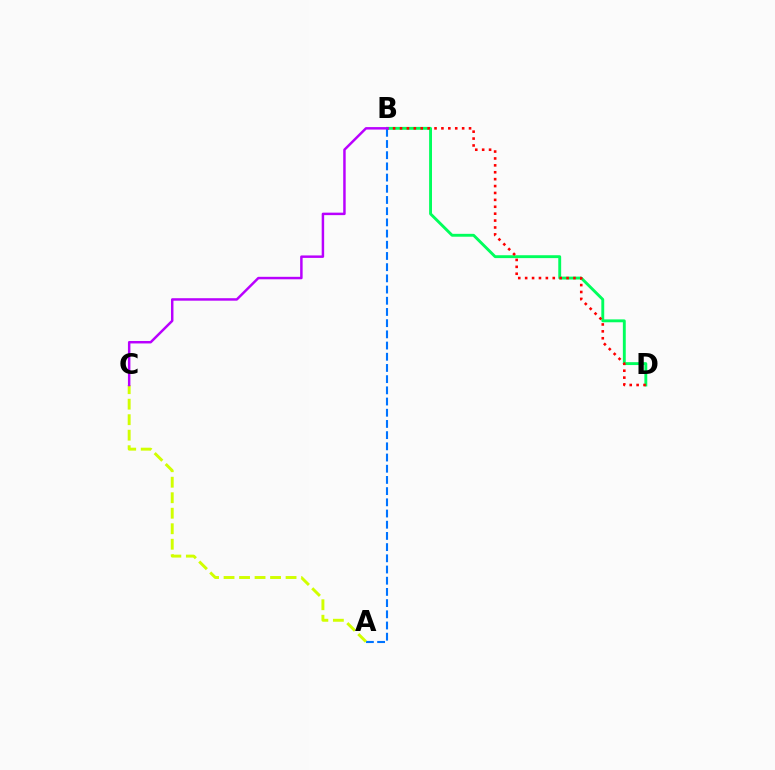{('B', 'D'): [{'color': '#00ff5c', 'line_style': 'solid', 'thickness': 2.08}, {'color': '#ff0000', 'line_style': 'dotted', 'thickness': 1.88}], ('A', 'B'): [{'color': '#0074ff', 'line_style': 'dashed', 'thickness': 1.52}], ('A', 'C'): [{'color': '#d1ff00', 'line_style': 'dashed', 'thickness': 2.11}], ('B', 'C'): [{'color': '#b900ff', 'line_style': 'solid', 'thickness': 1.78}]}